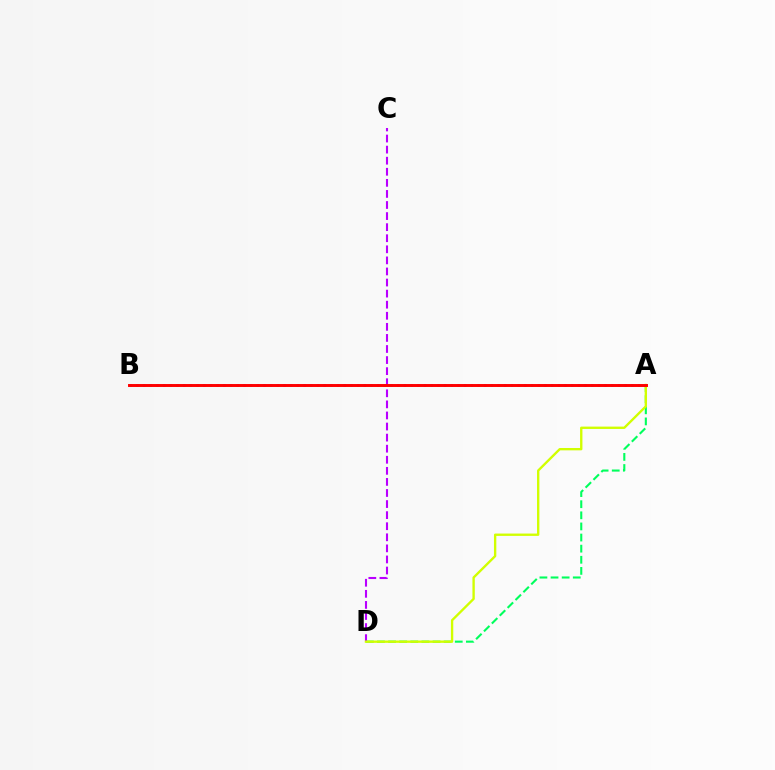{('A', 'D'): [{'color': '#00ff5c', 'line_style': 'dashed', 'thickness': 1.51}, {'color': '#d1ff00', 'line_style': 'solid', 'thickness': 1.69}], ('A', 'B'): [{'color': '#0074ff', 'line_style': 'dotted', 'thickness': 1.82}, {'color': '#ff0000', 'line_style': 'solid', 'thickness': 2.12}], ('C', 'D'): [{'color': '#b900ff', 'line_style': 'dashed', 'thickness': 1.5}]}